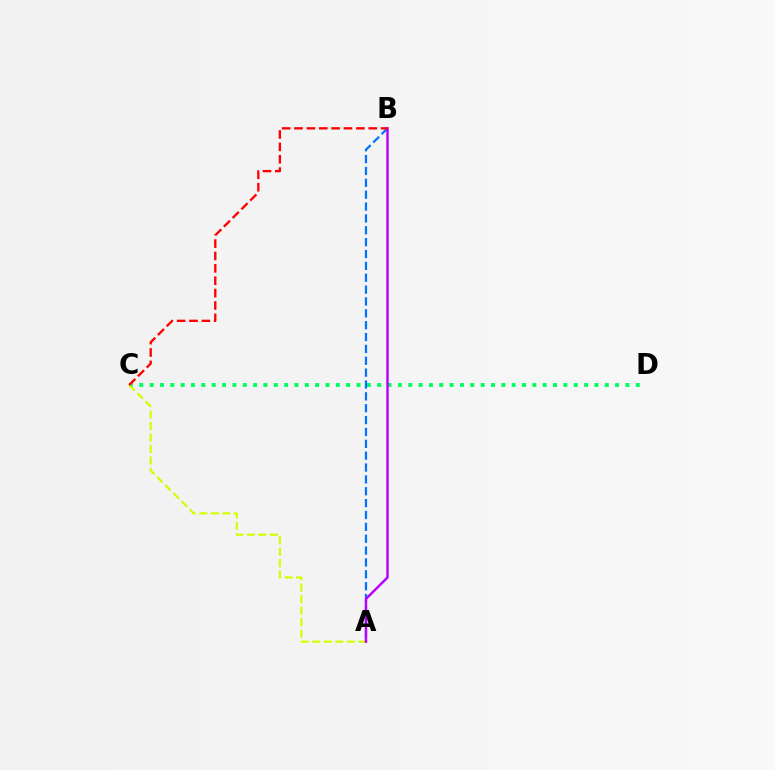{('C', 'D'): [{'color': '#00ff5c', 'line_style': 'dotted', 'thickness': 2.81}], ('A', 'B'): [{'color': '#0074ff', 'line_style': 'dashed', 'thickness': 1.61}, {'color': '#b900ff', 'line_style': 'solid', 'thickness': 1.76}], ('A', 'C'): [{'color': '#d1ff00', 'line_style': 'dashed', 'thickness': 1.56}], ('B', 'C'): [{'color': '#ff0000', 'line_style': 'dashed', 'thickness': 1.68}]}